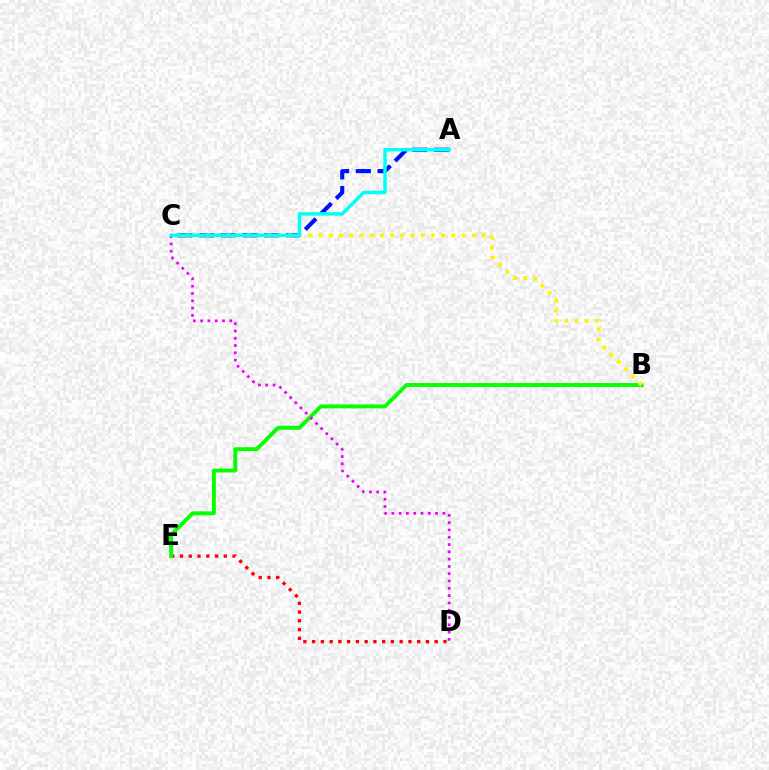{('D', 'E'): [{'color': '#ff0000', 'line_style': 'dotted', 'thickness': 2.38}], ('A', 'C'): [{'color': '#0010ff', 'line_style': 'dashed', 'thickness': 2.96}, {'color': '#00fff6', 'line_style': 'solid', 'thickness': 2.49}], ('B', 'E'): [{'color': '#08ff00', 'line_style': 'solid', 'thickness': 2.81}], ('B', 'C'): [{'color': '#fcf500', 'line_style': 'dotted', 'thickness': 2.78}], ('C', 'D'): [{'color': '#ee00ff', 'line_style': 'dotted', 'thickness': 1.98}]}